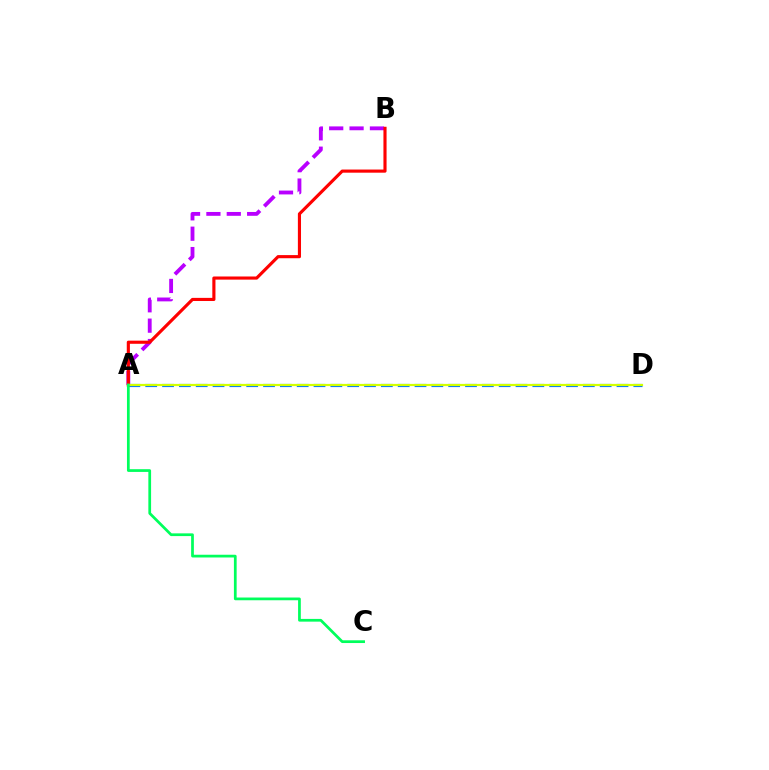{('A', 'D'): [{'color': '#0074ff', 'line_style': 'dashed', 'thickness': 2.29}, {'color': '#d1ff00', 'line_style': 'solid', 'thickness': 1.59}], ('A', 'B'): [{'color': '#b900ff', 'line_style': 'dashed', 'thickness': 2.77}, {'color': '#ff0000', 'line_style': 'solid', 'thickness': 2.26}], ('A', 'C'): [{'color': '#00ff5c', 'line_style': 'solid', 'thickness': 1.97}]}